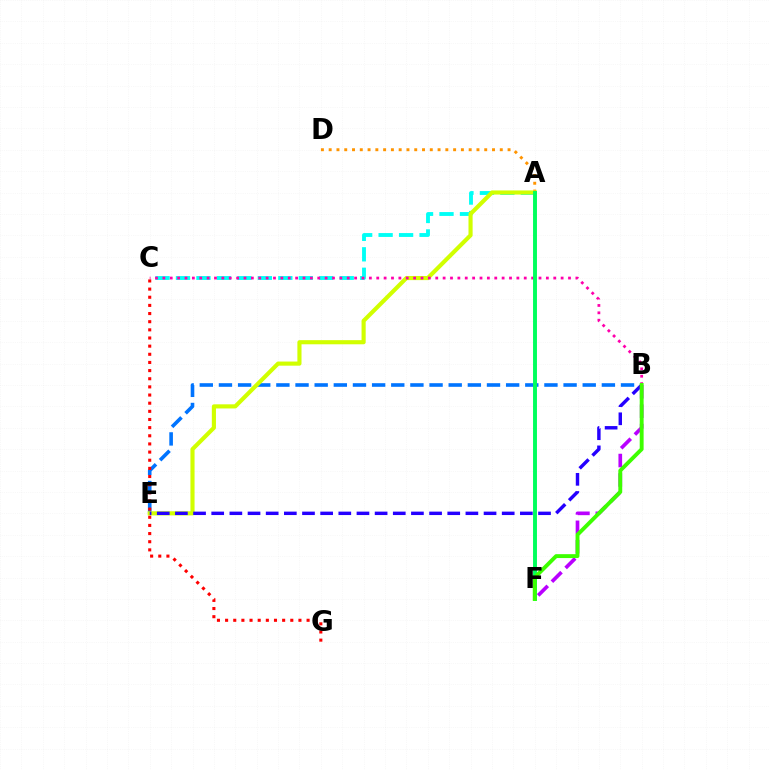{('A', 'D'): [{'color': '#ff9400', 'line_style': 'dotted', 'thickness': 2.11}], ('B', 'F'): [{'color': '#b900ff', 'line_style': 'dashed', 'thickness': 2.64}, {'color': '#3dff00', 'line_style': 'solid', 'thickness': 2.8}], ('A', 'C'): [{'color': '#00fff6', 'line_style': 'dashed', 'thickness': 2.78}], ('B', 'E'): [{'color': '#0074ff', 'line_style': 'dashed', 'thickness': 2.6}, {'color': '#2500ff', 'line_style': 'dashed', 'thickness': 2.47}], ('A', 'E'): [{'color': '#d1ff00', 'line_style': 'solid', 'thickness': 2.97}], ('B', 'C'): [{'color': '#ff00ac', 'line_style': 'dotted', 'thickness': 2.0}], ('C', 'G'): [{'color': '#ff0000', 'line_style': 'dotted', 'thickness': 2.21}], ('A', 'F'): [{'color': '#00ff5c', 'line_style': 'solid', 'thickness': 2.82}]}